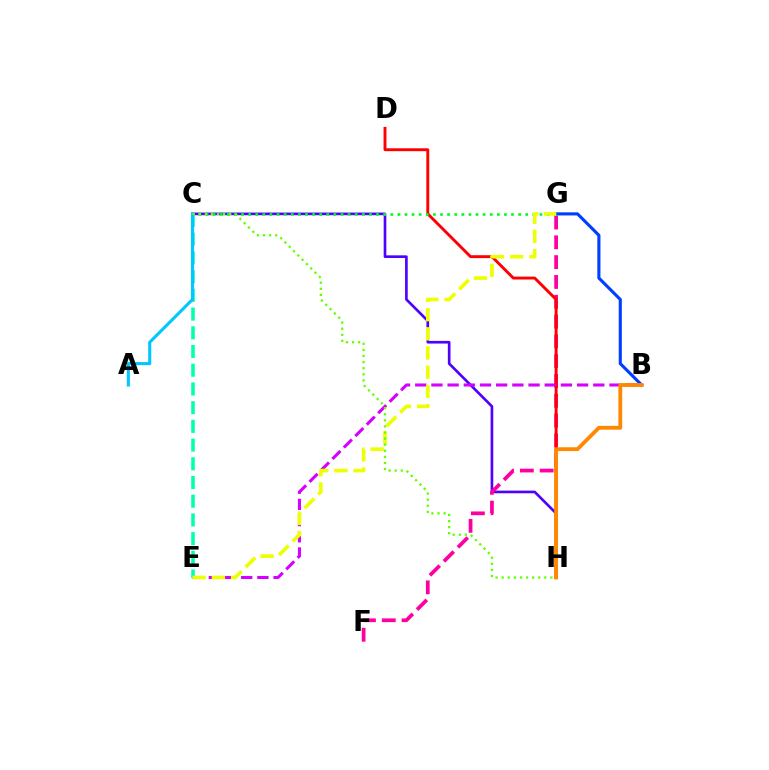{('C', 'H'): [{'color': '#4f00ff', 'line_style': 'solid', 'thickness': 1.92}, {'color': '#66ff00', 'line_style': 'dotted', 'thickness': 1.66}], ('F', 'G'): [{'color': '#ff00a0', 'line_style': 'dashed', 'thickness': 2.69}], ('B', 'G'): [{'color': '#003fff', 'line_style': 'solid', 'thickness': 2.24}], ('D', 'H'): [{'color': '#ff0000', 'line_style': 'solid', 'thickness': 2.09}], ('C', 'G'): [{'color': '#00ff27', 'line_style': 'dotted', 'thickness': 1.93}], ('B', 'E'): [{'color': '#d600ff', 'line_style': 'dashed', 'thickness': 2.2}], ('C', 'E'): [{'color': '#00ffaf', 'line_style': 'dashed', 'thickness': 2.54}], ('E', 'G'): [{'color': '#eeff00', 'line_style': 'dashed', 'thickness': 2.61}], ('A', 'C'): [{'color': '#00c7ff', 'line_style': 'solid', 'thickness': 2.21}], ('B', 'H'): [{'color': '#ff8800', 'line_style': 'solid', 'thickness': 2.76}]}